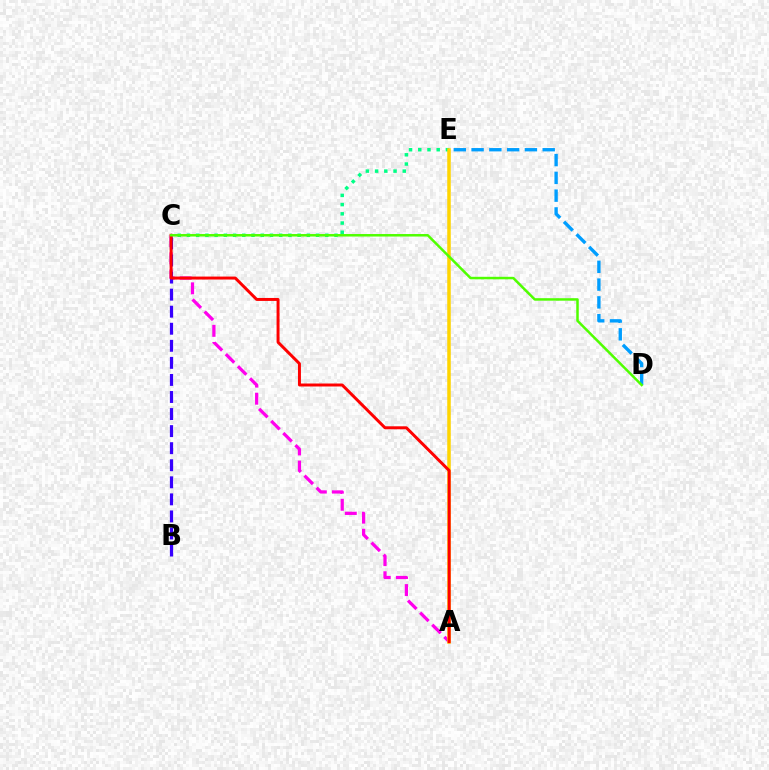{('C', 'E'): [{'color': '#00ff86', 'line_style': 'dotted', 'thickness': 2.51}], ('A', 'C'): [{'color': '#ff00ed', 'line_style': 'dashed', 'thickness': 2.33}, {'color': '#ff0000', 'line_style': 'solid', 'thickness': 2.14}], ('A', 'E'): [{'color': '#ffd500', 'line_style': 'solid', 'thickness': 2.53}], ('B', 'C'): [{'color': '#3700ff', 'line_style': 'dashed', 'thickness': 2.32}], ('D', 'E'): [{'color': '#009eff', 'line_style': 'dashed', 'thickness': 2.42}], ('C', 'D'): [{'color': '#4fff00', 'line_style': 'solid', 'thickness': 1.8}]}